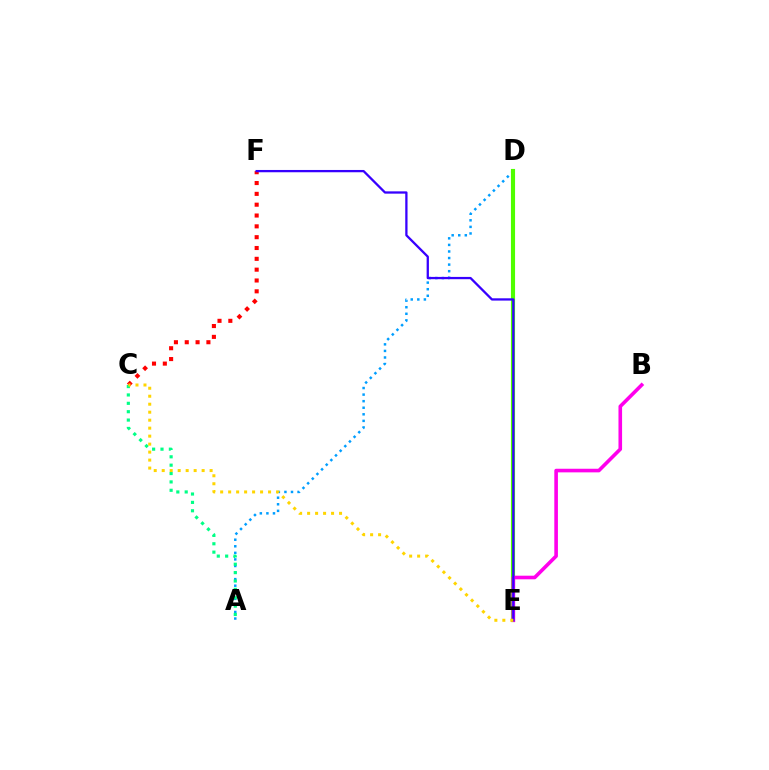{('A', 'D'): [{'color': '#009eff', 'line_style': 'dotted', 'thickness': 1.78}], ('C', 'F'): [{'color': '#ff0000', 'line_style': 'dotted', 'thickness': 2.94}], ('D', 'E'): [{'color': '#4fff00', 'line_style': 'solid', 'thickness': 2.97}], ('A', 'C'): [{'color': '#00ff86', 'line_style': 'dotted', 'thickness': 2.27}], ('B', 'E'): [{'color': '#ff00ed', 'line_style': 'solid', 'thickness': 2.6}], ('E', 'F'): [{'color': '#3700ff', 'line_style': 'solid', 'thickness': 1.65}], ('C', 'E'): [{'color': '#ffd500', 'line_style': 'dotted', 'thickness': 2.17}]}